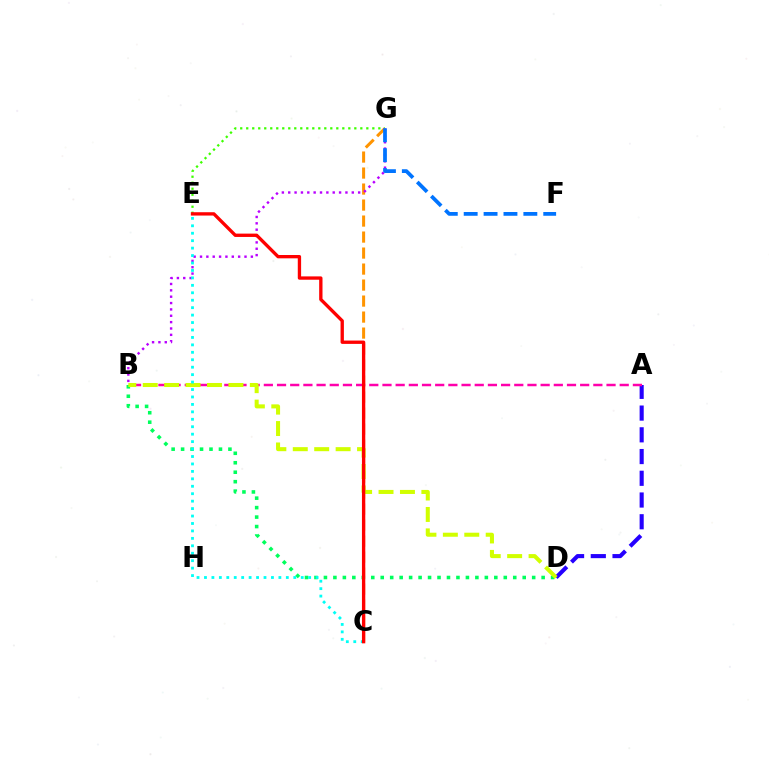{('C', 'G'): [{'color': '#ff9400', 'line_style': 'dashed', 'thickness': 2.17}], ('E', 'G'): [{'color': '#3dff00', 'line_style': 'dotted', 'thickness': 1.63}], ('B', 'G'): [{'color': '#b900ff', 'line_style': 'dotted', 'thickness': 1.73}], ('F', 'G'): [{'color': '#0074ff', 'line_style': 'dashed', 'thickness': 2.7}], ('B', 'D'): [{'color': '#00ff5c', 'line_style': 'dotted', 'thickness': 2.57}, {'color': '#d1ff00', 'line_style': 'dashed', 'thickness': 2.91}], ('A', 'D'): [{'color': '#2500ff', 'line_style': 'dashed', 'thickness': 2.95}], ('A', 'B'): [{'color': '#ff00ac', 'line_style': 'dashed', 'thickness': 1.79}], ('C', 'E'): [{'color': '#00fff6', 'line_style': 'dotted', 'thickness': 2.02}, {'color': '#ff0000', 'line_style': 'solid', 'thickness': 2.4}]}